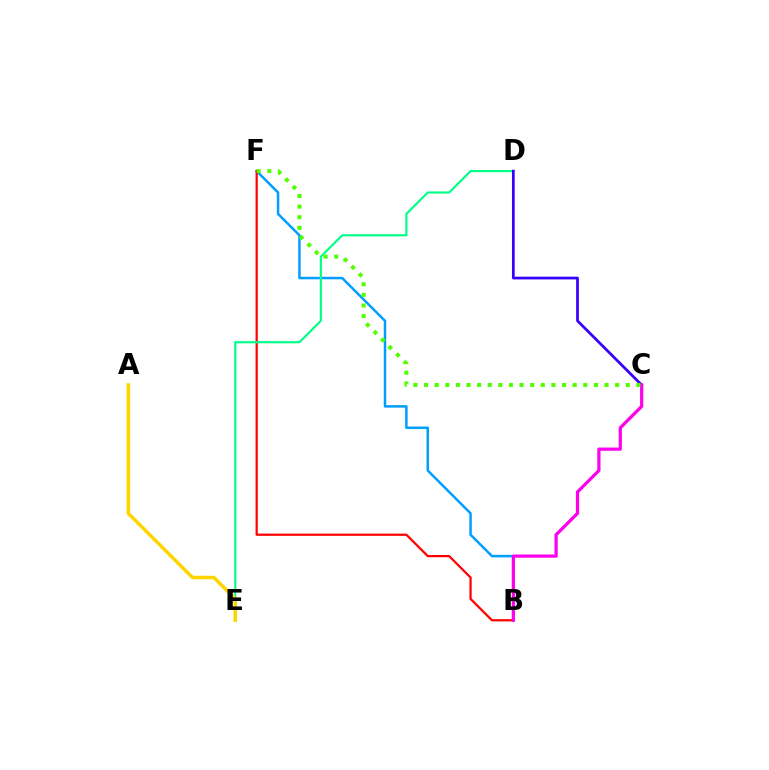{('B', 'F'): [{'color': '#009eff', 'line_style': 'solid', 'thickness': 1.8}, {'color': '#ff0000', 'line_style': 'solid', 'thickness': 1.61}], ('D', 'E'): [{'color': '#00ff86', 'line_style': 'solid', 'thickness': 1.55}], ('A', 'E'): [{'color': '#ffd500', 'line_style': 'solid', 'thickness': 2.53}], ('C', 'D'): [{'color': '#3700ff', 'line_style': 'solid', 'thickness': 1.97}], ('B', 'C'): [{'color': '#ff00ed', 'line_style': 'solid', 'thickness': 2.31}], ('C', 'F'): [{'color': '#4fff00', 'line_style': 'dotted', 'thickness': 2.89}]}